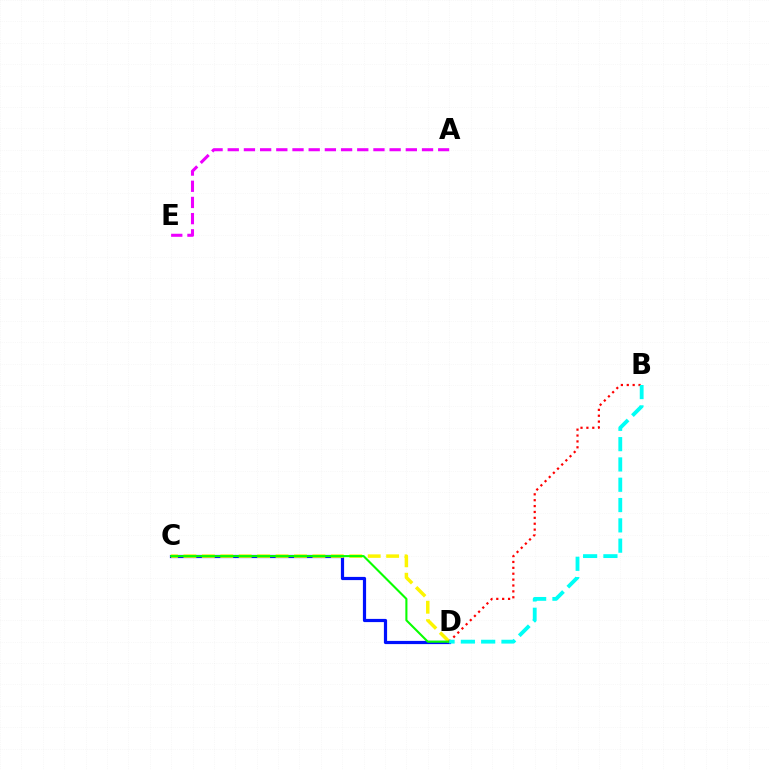{('C', 'D'): [{'color': '#0010ff', 'line_style': 'solid', 'thickness': 2.3}, {'color': '#fcf500', 'line_style': 'dashed', 'thickness': 2.5}, {'color': '#08ff00', 'line_style': 'solid', 'thickness': 1.51}], ('B', 'D'): [{'color': '#ff0000', 'line_style': 'dotted', 'thickness': 1.6}, {'color': '#00fff6', 'line_style': 'dashed', 'thickness': 2.76}], ('A', 'E'): [{'color': '#ee00ff', 'line_style': 'dashed', 'thickness': 2.2}]}